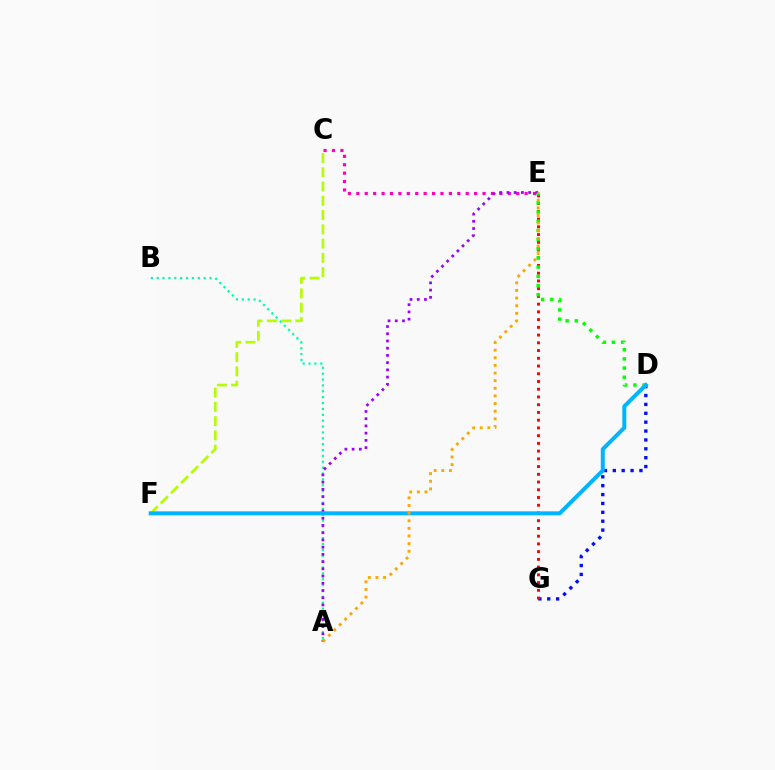{('D', 'G'): [{'color': '#0010ff', 'line_style': 'dotted', 'thickness': 2.41}], ('A', 'B'): [{'color': '#00ff9d', 'line_style': 'dotted', 'thickness': 1.6}], ('E', 'G'): [{'color': '#ff0000', 'line_style': 'dotted', 'thickness': 2.1}], ('C', 'F'): [{'color': '#b3ff00', 'line_style': 'dashed', 'thickness': 1.94}], ('D', 'E'): [{'color': '#08ff00', 'line_style': 'dotted', 'thickness': 2.49}], ('C', 'E'): [{'color': '#ff00bd', 'line_style': 'dotted', 'thickness': 2.29}], ('A', 'E'): [{'color': '#9b00ff', 'line_style': 'dotted', 'thickness': 1.96}, {'color': '#ffa500', 'line_style': 'dotted', 'thickness': 2.07}], ('D', 'F'): [{'color': '#00b5ff', 'line_style': 'solid', 'thickness': 2.87}]}